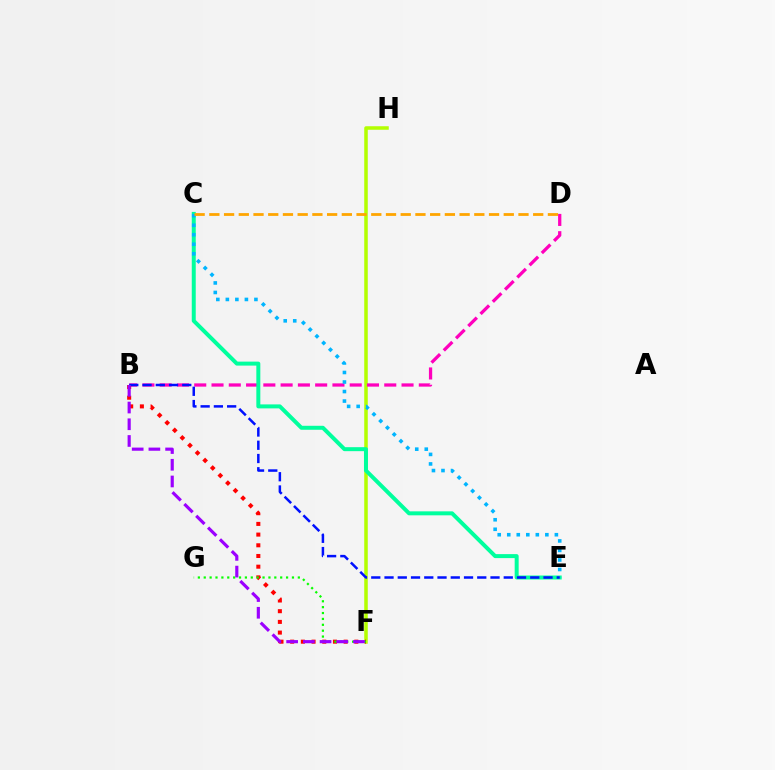{('F', 'H'): [{'color': '#b3ff00', 'line_style': 'solid', 'thickness': 2.54}], ('B', 'D'): [{'color': '#ff00bd', 'line_style': 'dashed', 'thickness': 2.35}], ('C', 'E'): [{'color': '#00ff9d', 'line_style': 'solid', 'thickness': 2.87}, {'color': '#00b5ff', 'line_style': 'dotted', 'thickness': 2.59}], ('B', 'F'): [{'color': '#ff0000', 'line_style': 'dotted', 'thickness': 2.91}, {'color': '#9b00ff', 'line_style': 'dashed', 'thickness': 2.27}], ('F', 'G'): [{'color': '#08ff00', 'line_style': 'dotted', 'thickness': 1.6}], ('B', 'E'): [{'color': '#0010ff', 'line_style': 'dashed', 'thickness': 1.8}], ('C', 'D'): [{'color': '#ffa500', 'line_style': 'dashed', 'thickness': 2.0}]}